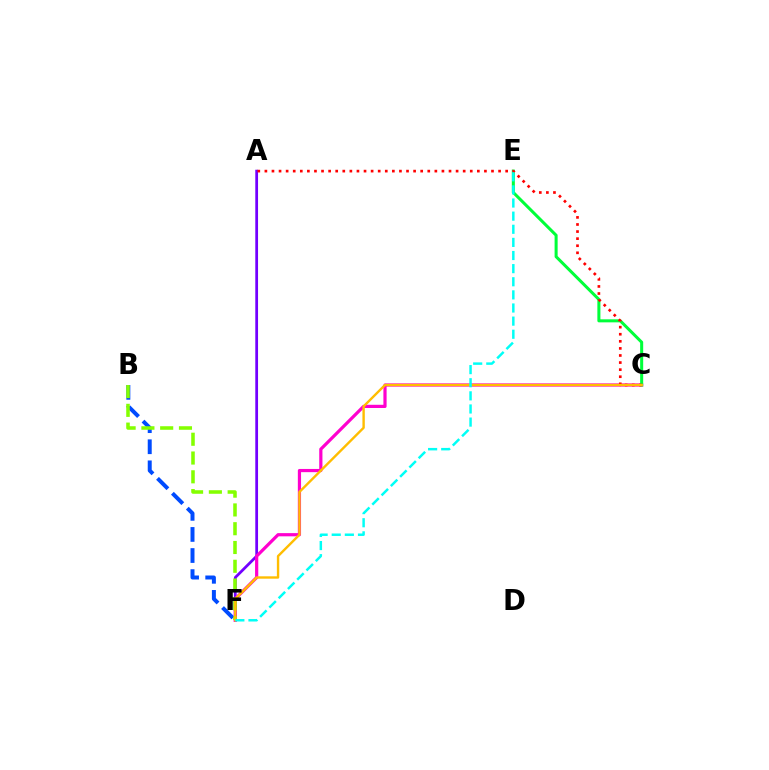{('B', 'F'): [{'color': '#004bff', 'line_style': 'dashed', 'thickness': 2.86}, {'color': '#84ff00', 'line_style': 'dashed', 'thickness': 2.55}], ('A', 'F'): [{'color': '#7200ff', 'line_style': 'solid', 'thickness': 1.99}], ('C', 'F'): [{'color': '#ff00cf', 'line_style': 'solid', 'thickness': 2.31}, {'color': '#ffbd00', 'line_style': 'solid', 'thickness': 1.72}], ('C', 'E'): [{'color': '#00ff39', 'line_style': 'solid', 'thickness': 2.19}], ('A', 'C'): [{'color': '#ff0000', 'line_style': 'dotted', 'thickness': 1.92}], ('E', 'F'): [{'color': '#00fff6', 'line_style': 'dashed', 'thickness': 1.78}]}